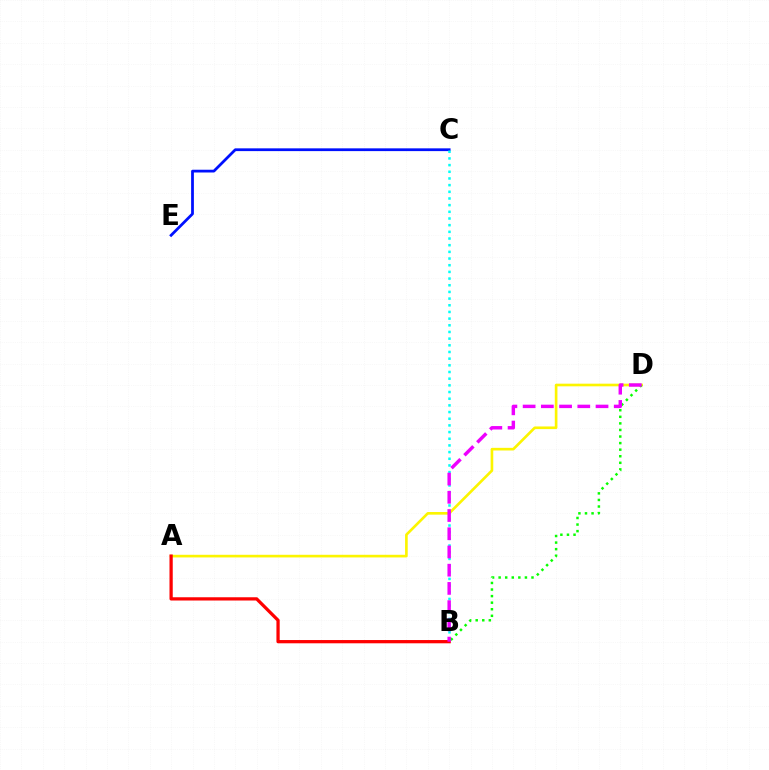{('A', 'D'): [{'color': '#fcf500', 'line_style': 'solid', 'thickness': 1.9}], ('C', 'E'): [{'color': '#0010ff', 'line_style': 'solid', 'thickness': 1.99}], ('B', 'C'): [{'color': '#00fff6', 'line_style': 'dotted', 'thickness': 1.81}], ('A', 'B'): [{'color': '#ff0000', 'line_style': 'solid', 'thickness': 2.34}], ('B', 'D'): [{'color': '#08ff00', 'line_style': 'dotted', 'thickness': 1.79}, {'color': '#ee00ff', 'line_style': 'dashed', 'thickness': 2.48}]}